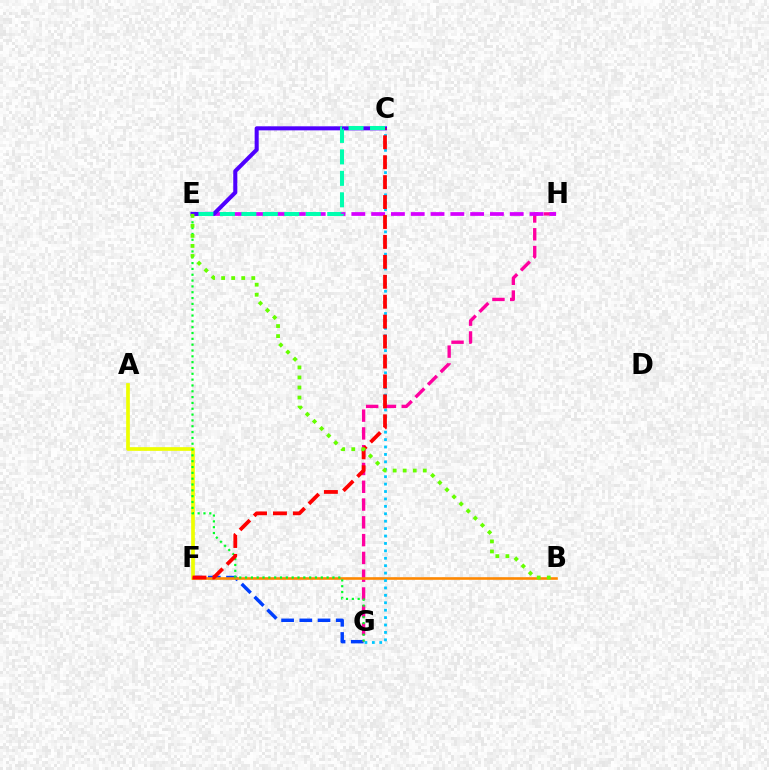{('F', 'G'): [{'color': '#003fff', 'line_style': 'dashed', 'thickness': 2.47}], ('A', 'F'): [{'color': '#eeff00', 'line_style': 'solid', 'thickness': 2.66}], ('G', 'H'): [{'color': '#ff00a0', 'line_style': 'dashed', 'thickness': 2.42}], ('B', 'F'): [{'color': '#ff8800', 'line_style': 'solid', 'thickness': 1.88}], ('E', 'H'): [{'color': '#d600ff', 'line_style': 'dashed', 'thickness': 2.69}], ('C', 'G'): [{'color': '#00c7ff', 'line_style': 'dotted', 'thickness': 2.02}], ('C', 'E'): [{'color': '#4f00ff', 'line_style': 'solid', 'thickness': 2.91}, {'color': '#00ffaf', 'line_style': 'dashed', 'thickness': 2.92}], ('E', 'G'): [{'color': '#00ff27', 'line_style': 'dotted', 'thickness': 1.58}], ('C', 'F'): [{'color': '#ff0000', 'line_style': 'dashed', 'thickness': 2.71}], ('B', 'E'): [{'color': '#66ff00', 'line_style': 'dotted', 'thickness': 2.73}]}